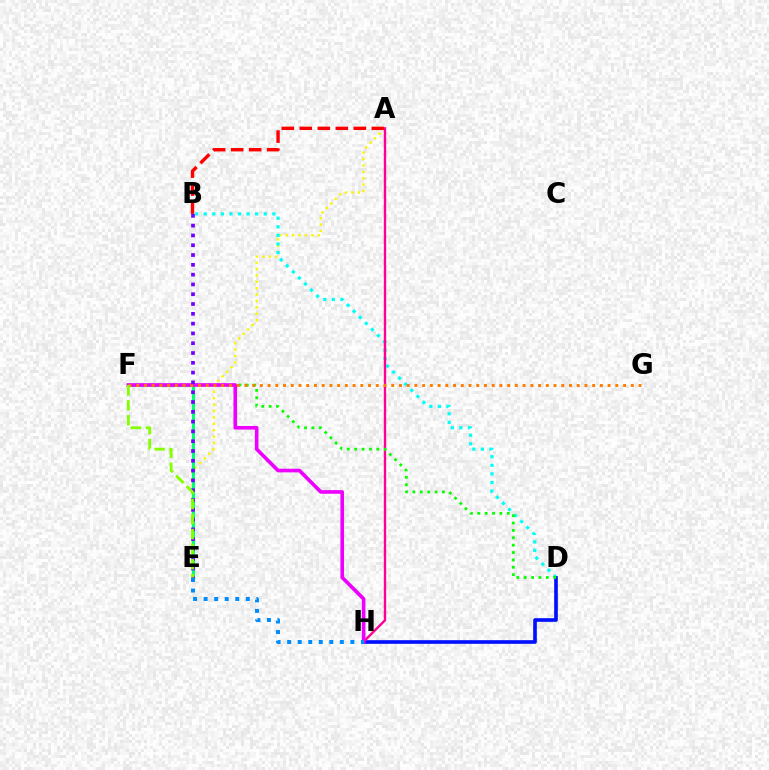{('A', 'E'): [{'color': '#fcf500', 'line_style': 'dotted', 'thickness': 1.74}], ('B', 'D'): [{'color': '#00fff6', 'line_style': 'dotted', 'thickness': 2.33}], ('D', 'H'): [{'color': '#0010ff', 'line_style': 'solid', 'thickness': 2.62}], ('A', 'H'): [{'color': '#ff0094', 'line_style': 'solid', 'thickness': 1.7}], ('D', 'F'): [{'color': '#08ff00', 'line_style': 'dotted', 'thickness': 2.0}], ('E', 'F'): [{'color': '#00ff74', 'line_style': 'solid', 'thickness': 2.21}, {'color': '#84ff00', 'line_style': 'dashed', 'thickness': 2.04}], ('A', 'B'): [{'color': '#ff0000', 'line_style': 'dashed', 'thickness': 2.45}], ('F', 'H'): [{'color': '#ee00ff', 'line_style': 'solid', 'thickness': 2.62}], ('F', 'G'): [{'color': '#ff7c00', 'line_style': 'dotted', 'thickness': 2.1}], ('B', 'E'): [{'color': '#7200ff', 'line_style': 'dotted', 'thickness': 2.66}], ('E', 'H'): [{'color': '#008cff', 'line_style': 'dotted', 'thickness': 2.86}]}